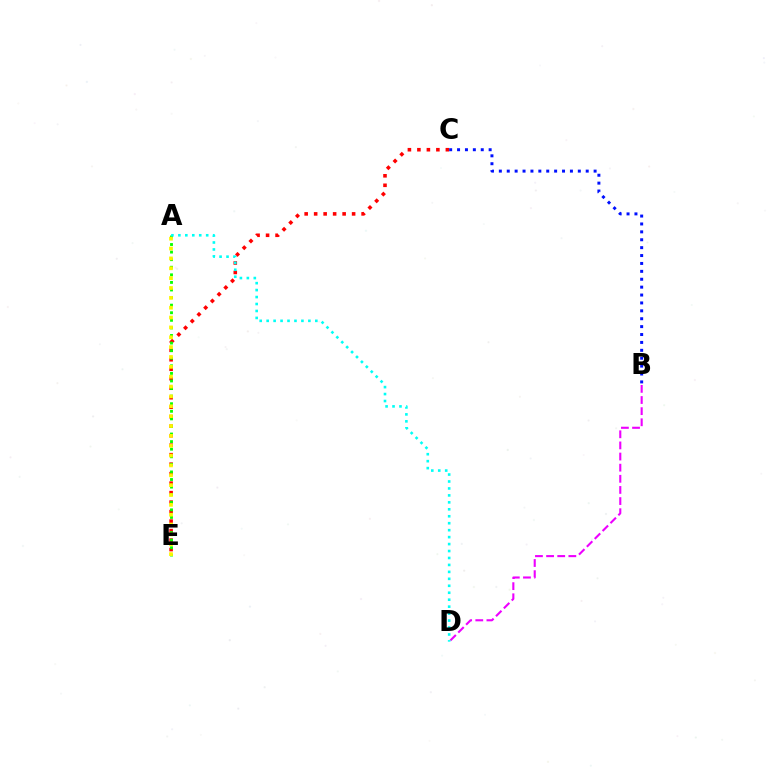{('B', 'D'): [{'color': '#ee00ff', 'line_style': 'dashed', 'thickness': 1.51}], ('C', 'E'): [{'color': '#ff0000', 'line_style': 'dotted', 'thickness': 2.58}], ('B', 'C'): [{'color': '#0010ff', 'line_style': 'dotted', 'thickness': 2.15}], ('A', 'E'): [{'color': '#08ff00', 'line_style': 'dotted', 'thickness': 2.06}, {'color': '#fcf500', 'line_style': 'dotted', 'thickness': 2.68}], ('A', 'D'): [{'color': '#00fff6', 'line_style': 'dotted', 'thickness': 1.89}]}